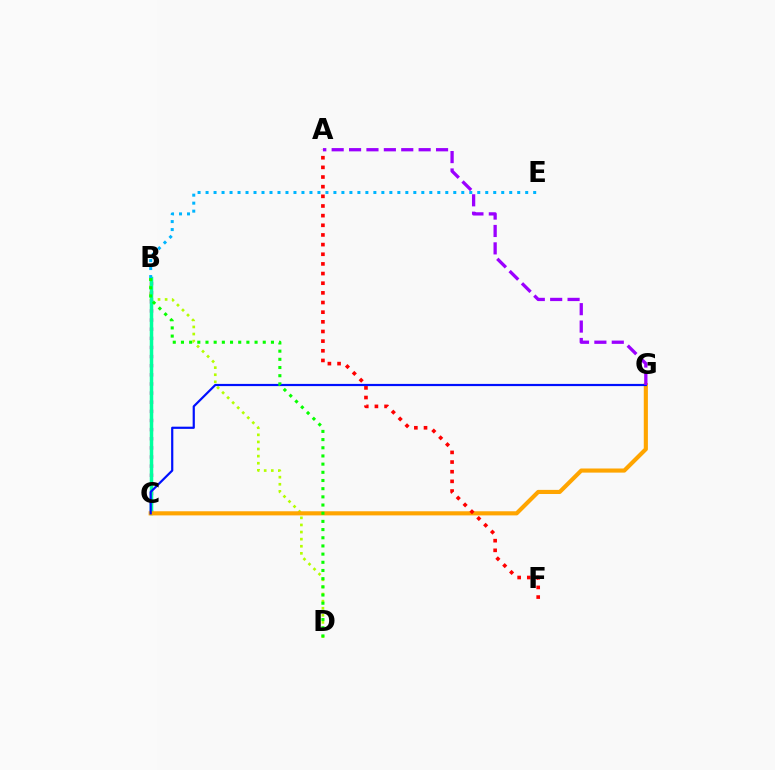{('B', 'D'): [{'color': '#b3ff00', 'line_style': 'dotted', 'thickness': 1.93}, {'color': '#08ff00', 'line_style': 'dotted', 'thickness': 2.22}], ('B', 'C'): [{'color': '#ff00bd', 'line_style': 'dotted', 'thickness': 2.48}, {'color': '#00ff9d', 'line_style': 'solid', 'thickness': 2.52}], ('B', 'E'): [{'color': '#00b5ff', 'line_style': 'dotted', 'thickness': 2.17}], ('C', 'G'): [{'color': '#ffa500', 'line_style': 'solid', 'thickness': 2.97}, {'color': '#0010ff', 'line_style': 'solid', 'thickness': 1.58}], ('A', 'F'): [{'color': '#ff0000', 'line_style': 'dotted', 'thickness': 2.62}], ('A', 'G'): [{'color': '#9b00ff', 'line_style': 'dashed', 'thickness': 2.36}]}